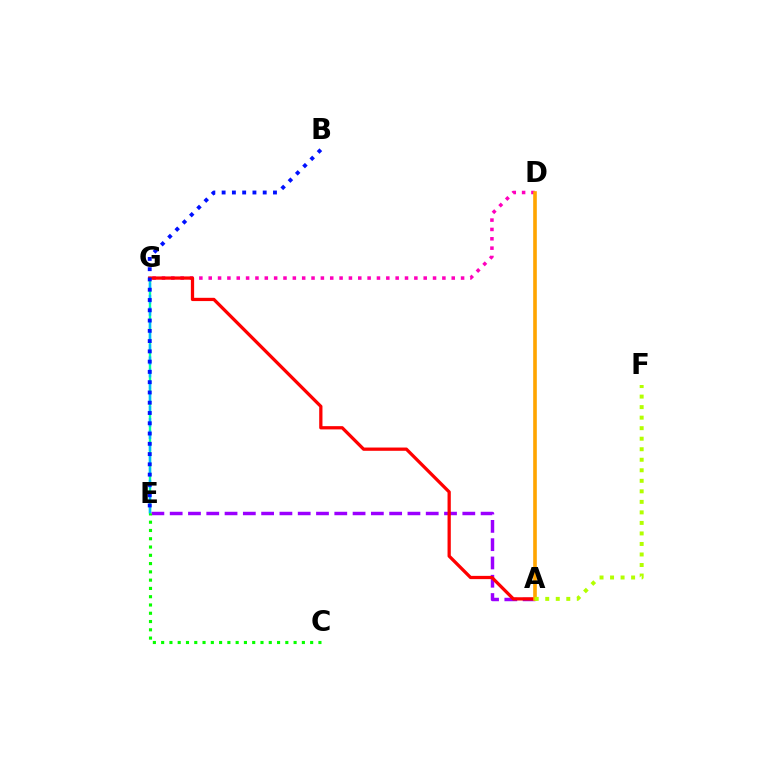{('E', 'G'): [{'color': '#00ff9d', 'line_style': 'solid', 'thickness': 1.74}, {'color': '#00b5ff', 'line_style': 'dashed', 'thickness': 1.67}], ('A', 'E'): [{'color': '#9b00ff', 'line_style': 'dashed', 'thickness': 2.48}], ('C', 'E'): [{'color': '#08ff00', 'line_style': 'dotted', 'thickness': 2.25}], ('D', 'G'): [{'color': '#ff00bd', 'line_style': 'dotted', 'thickness': 2.54}], ('A', 'G'): [{'color': '#ff0000', 'line_style': 'solid', 'thickness': 2.35}], ('A', 'D'): [{'color': '#ffa500', 'line_style': 'solid', 'thickness': 2.62}], ('B', 'E'): [{'color': '#0010ff', 'line_style': 'dotted', 'thickness': 2.79}], ('A', 'F'): [{'color': '#b3ff00', 'line_style': 'dotted', 'thickness': 2.86}]}